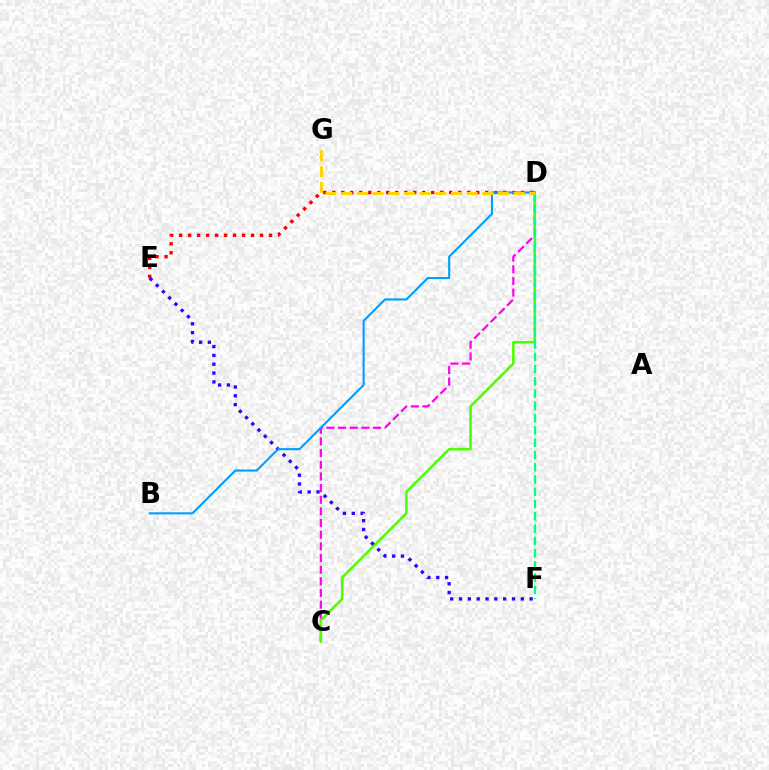{('C', 'D'): [{'color': '#ff00ed', 'line_style': 'dashed', 'thickness': 1.58}, {'color': '#4fff00', 'line_style': 'solid', 'thickness': 1.85}], ('D', 'E'): [{'color': '#ff0000', 'line_style': 'dotted', 'thickness': 2.44}], ('D', 'F'): [{'color': '#00ff86', 'line_style': 'dashed', 'thickness': 1.67}], ('E', 'F'): [{'color': '#3700ff', 'line_style': 'dotted', 'thickness': 2.4}], ('B', 'D'): [{'color': '#009eff', 'line_style': 'solid', 'thickness': 1.52}], ('D', 'G'): [{'color': '#ffd500', 'line_style': 'dashed', 'thickness': 2.13}]}